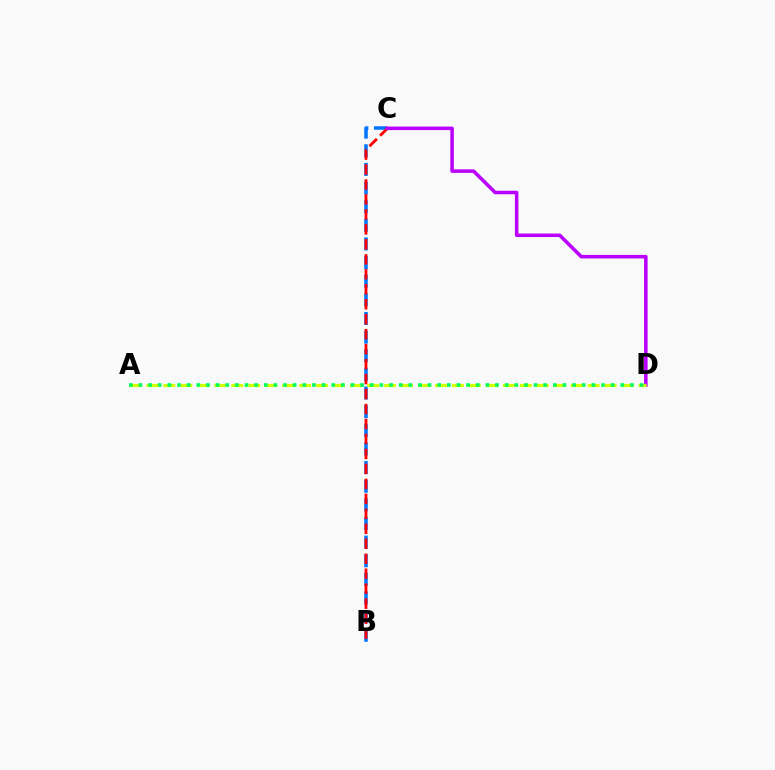{('B', 'C'): [{'color': '#0074ff', 'line_style': 'dashed', 'thickness': 2.53}, {'color': '#ff0000', 'line_style': 'dashed', 'thickness': 2.03}], ('C', 'D'): [{'color': '#b900ff', 'line_style': 'solid', 'thickness': 2.55}], ('A', 'D'): [{'color': '#d1ff00', 'line_style': 'dashed', 'thickness': 2.31}, {'color': '#00ff5c', 'line_style': 'dotted', 'thickness': 2.62}]}